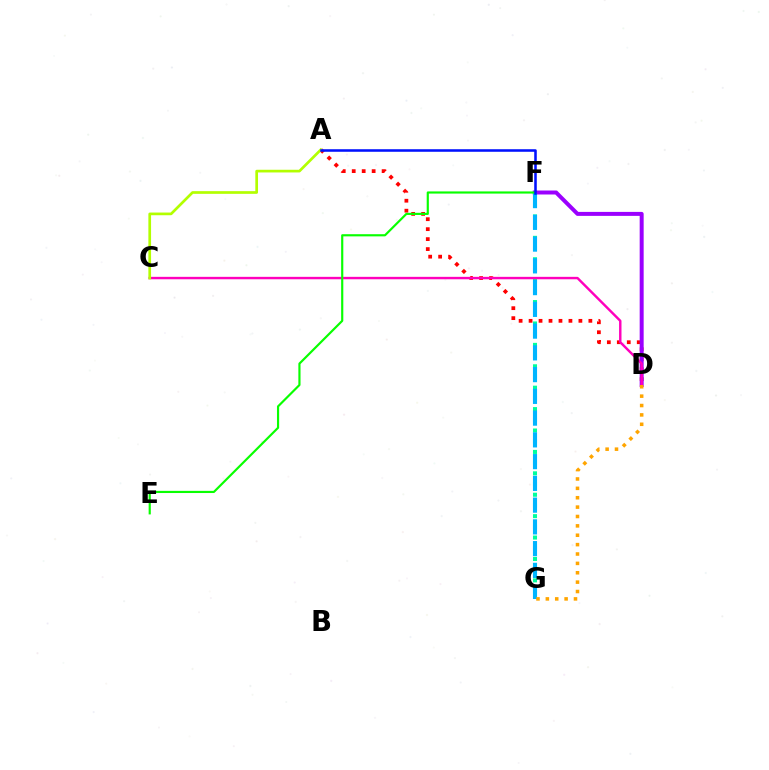{('A', 'D'): [{'color': '#ff0000', 'line_style': 'dotted', 'thickness': 2.71}], ('D', 'F'): [{'color': '#9b00ff', 'line_style': 'solid', 'thickness': 2.87}], ('F', 'G'): [{'color': '#00ff9d', 'line_style': 'dotted', 'thickness': 2.91}, {'color': '#00b5ff', 'line_style': 'dashed', 'thickness': 2.96}], ('C', 'D'): [{'color': '#ff00bd', 'line_style': 'solid', 'thickness': 1.75}], ('E', 'F'): [{'color': '#08ff00', 'line_style': 'solid', 'thickness': 1.56}], ('A', 'C'): [{'color': '#b3ff00', 'line_style': 'solid', 'thickness': 1.94}], ('D', 'G'): [{'color': '#ffa500', 'line_style': 'dotted', 'thickness': 2.55}], ('A', 'F'): [{'color': '#0010ff', 'line_style': 'solid', 'thickness': 1.84}]}